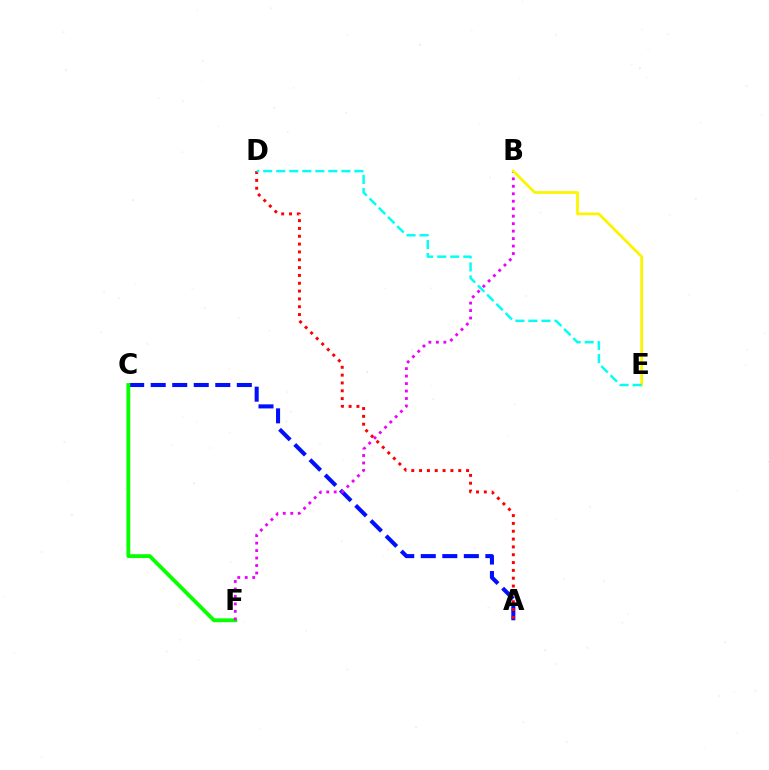{('A', 'C'): [{'color': '#0010ff', 'line_style': 'dashed', 'thickness': 2.92}], ('C', 'F'): [{'color': '#08ff00', 'line_style': 'solid', 'thickness': 2.76}], ('B', 'F'): [{'color': '#ee00ff', 'line_style': 'dotted', 'thickness': 2.03}], ('B', 'E'): [{'color': '#fcf500', 'line_style': 'solid', 'thickness': 2.0}], ('A', 'D'): [{'color': '#ff0000', 'line_style': 'dotted', 'thickness': 2.13}], ('D', 'E'): [{'color': '#00fff6', 'line_style': 'dashed', 'thickness': 1.77}]}